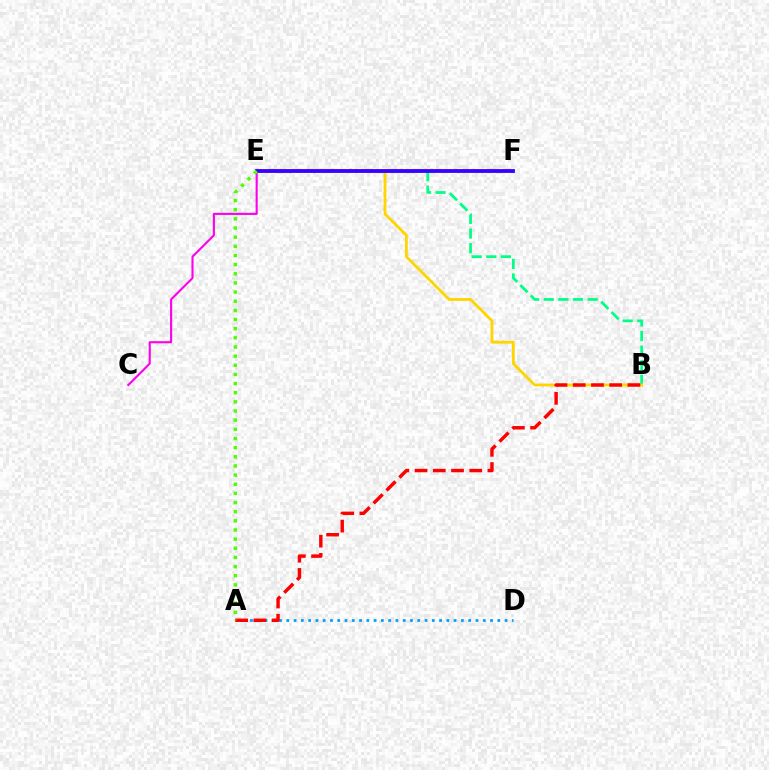{('C', 'E'): [{'color': '#ff00ed', 'line_style': 'solid', 'thickness': 1.53}], ('B', 'E'): [{'color': '#00ff86', 'line_style': 'dashed', 'thickness': 1.99}, {'color': '#ffd500', 'line_style': 'solid', 'thickness': 2.02}], ('E', 'F'): [{'color': '#3700ff', 'line_style': 'solid', 'thickness': 2.74}], ('A', 'D'): [{'color': '#009eff', 'line_style': 'dotted', 'thickness': 1.98}], ('A', 'B'): [{'color': '#ff0000', 'line_style': 'dashed', 'thickness': 2.48}], ('A', 'E'): [{'color': '#4fff00', 'line_style': 'dotted', 'thickness': 2.49}]}